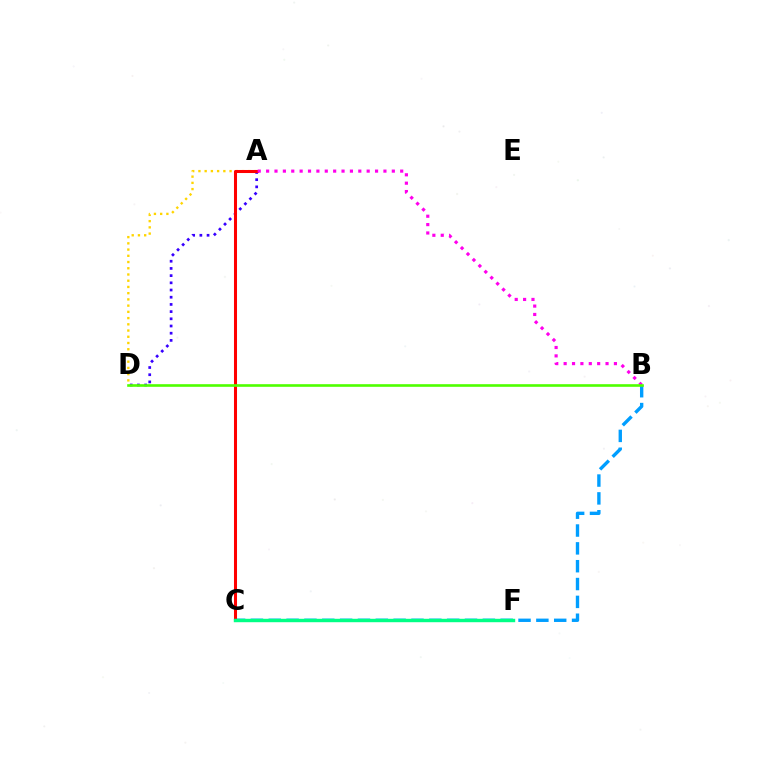{('A', 'D'): [{'color': '#3700ff', 'line_style': 'dotted', 'thickness': 1.96}, {'color': '#ffd500', 'line_style': 'dotted', 'thickness': 1.69}], ('B', 'C'): [{'color': '#009eff', 'line_style': 'dashed', 'thickness': 2.42}], ('A', 'C'): [{'color': '#ff0000', 'line_style': 'solid', 'thickness': 2.19}], ('A', 'B'): [{'color': '#ff00ed', 'line_style': 'dotted', 'thickness': 2.28}], ('C', 'F'): [{'color': '#00ff86', 'line_style': 'solid', 'thickness': 2.46}], ('B', 'D'): [{'color': '#4fff00', 'line_style': 'solid', 'thickness': 1.89}]}